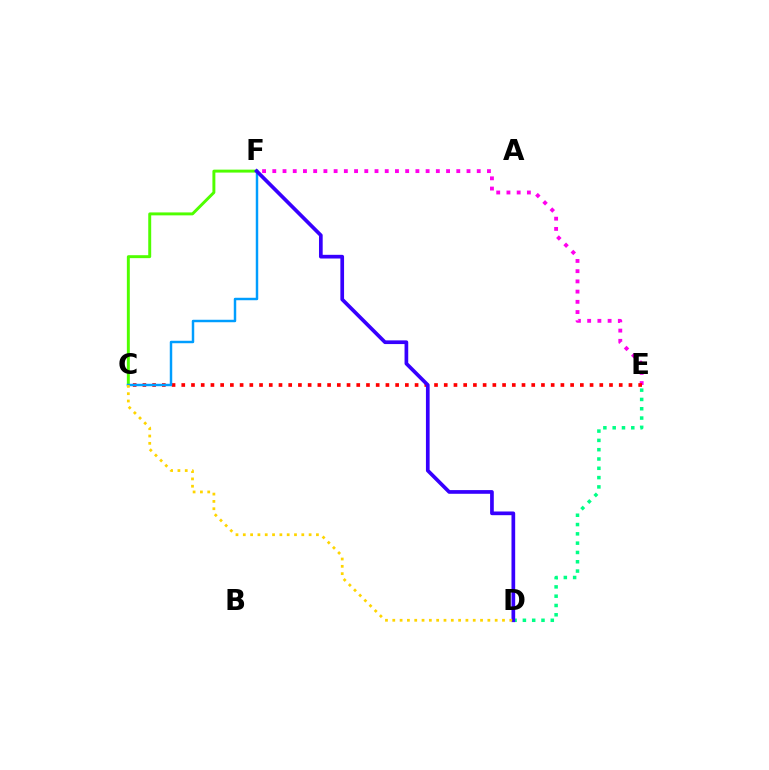{('E', 'F'): [{'color': '#ff00ed', 'line_style': 'dotted', 'thickness': 2.78}], ('C', 'E'): [{'color': '#ff0000', 'line_style': 'dotted', 'thickness': 2.64}], ('D', 'E'): [{'color': '#00ff86', 'line_style': 'dotted', 'thickness': 2.53}], ('C', 'F'): [{'color': '#4fff00', 'line_style': 'solid', 'thickness': 2.12}, {'color': '#009eff', 'line_style': 'solid', 'thickness': 1.77}], ('D', 'F'): [{'color': '#3700ff', 'line_style': 'solid', 'thickness': 2.66}], ('C', 'D'): [{'color': '#ffd500', 'line_style': 'dotted', 'thickness': 1.99}]}